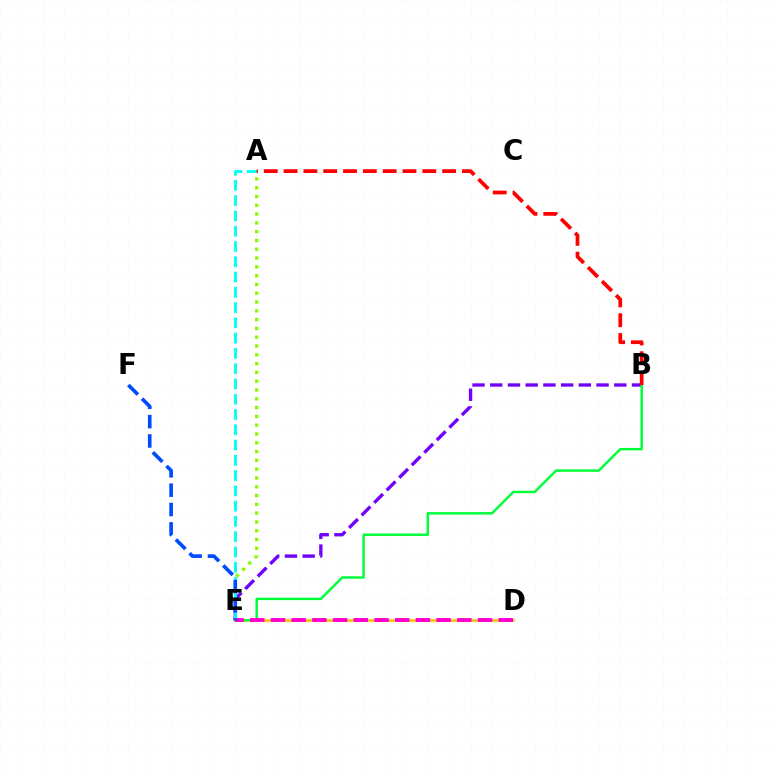{('A', 'E'): [{'color': '#84ff00', 'line_style': 'dotted', 'thickness': 2.39}, {'color': '#00fff6', 'line_style': 'dashed', 'thickness': 2.07}], ('D', 'E'): [{'color': '#ffbd00', 'line_style': 'solid', 'thickness': 1.85}, {'color': '#ff00cf', 'line_style': 'dashed', 'thickness': 2.81}], ('B', 'E'): [{'color': '#7200ff', 'line_style': 'dashed', 'thickness': 2.41}, {'color': '#00ff39', 'line_style': 'solid', 'thickness': 1.77}], ('E', 'F'): [{'color': '#004bff', 'line_style': 'dashed', 'thickness': 2.63}], ('A', 'B'): [{'color': '#ff0000', 'line_style': 'dashed', 'thickness': 2.69}]}